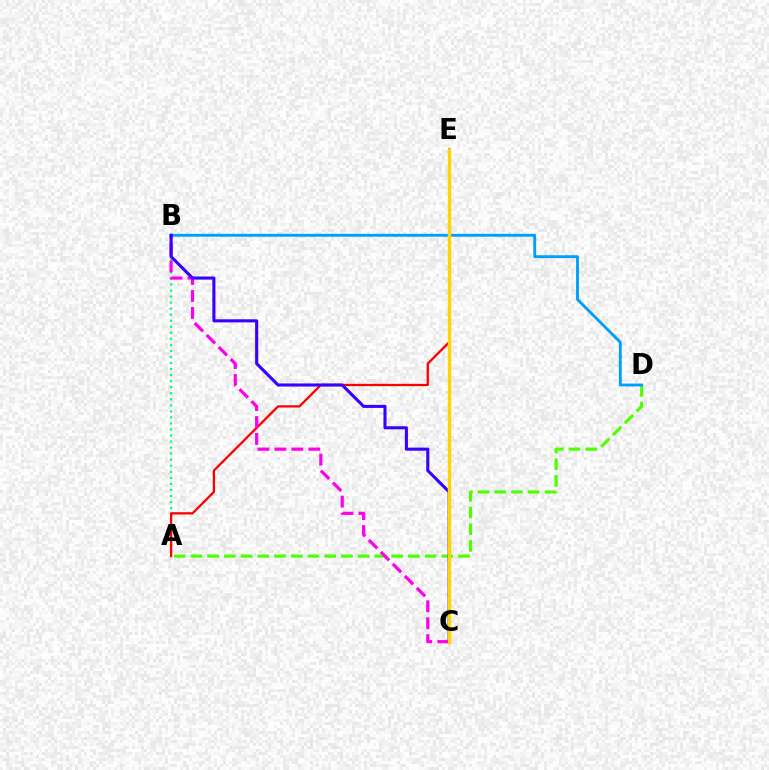{('A', 'B'): [{'color': '#00ff86', 'line_style': 'dotted', 'thickness': 1.64}], ('A', 'E'): [{'color': '#ff0000', 'line_style': 'solid', 'thickness': 1.65}], ('A', 'D'): [{'color': '#4fff00', 'line_style': 'dashed', 'thickness': 2.27}], ('B', 'C'): [{'color': '#ff00ed', 'line_style': 'dashed', 'thickness': 2.3}, {'color': '#3700ff', 'line_style': 'solid', 'thickness': 2.22}], ('B', 'D'): [{'color': '#009eff', 'line_style': 'solid', 'thickness': 2.07}], ('C', 'E'): [{'color': '#ffd500', 'line_style': 'solid', 'thickness': 2.47}]}